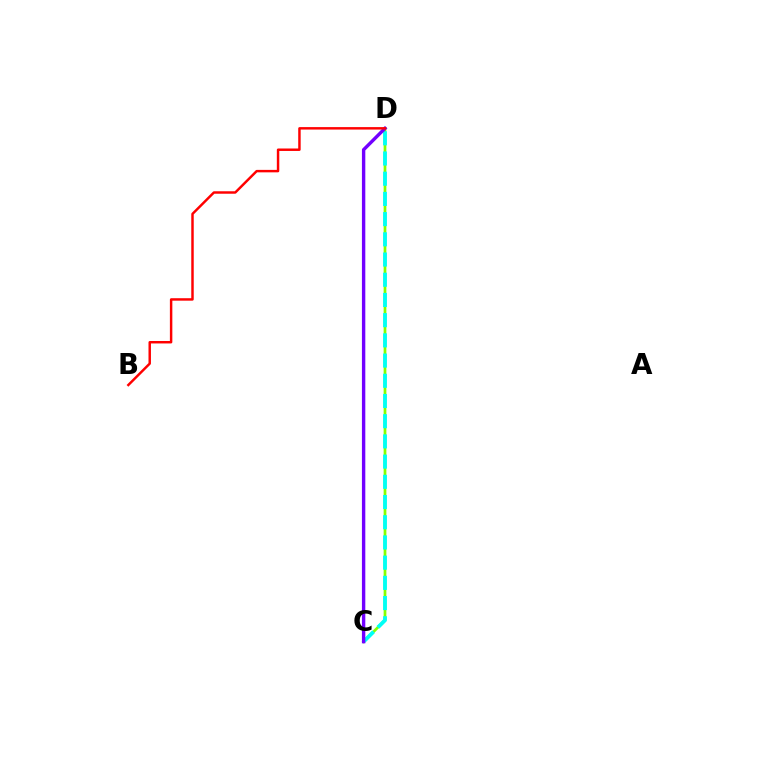{('C', 'D'): [{'color': '#84ff00', 'line_style': 'solid', 'thickness': 1.96}, {'color': '#00fff6', 'line_style': 'dashed', 'thickness': 2.75}, {'color': '#7200ff', 'line_style': 'solid', 'thickness': 2.44}], ('B', 'D'): [{'color': '#ff0000', 'line_style': 'solid', 'thickness': 1.77}]}